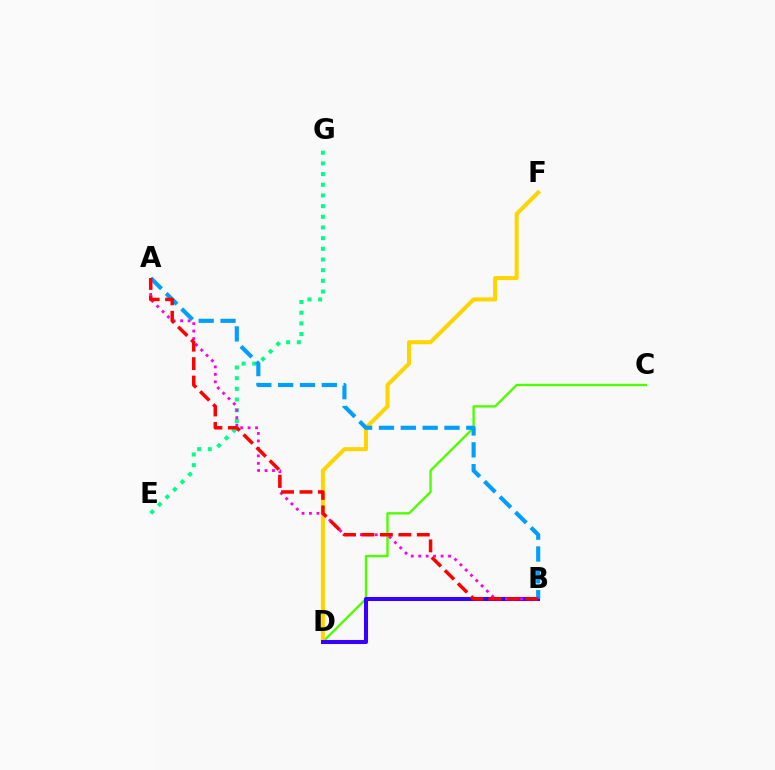{('C', 'D'): [{'color': '#4fff00', 'line_style': 'solid', 'thickness': 1.71}], ('E', 'G'): [{'color': '#00ff86', 'line_style': 'dotted', 'thickness': 2.9}], ('D', 'F'): [{'color': '#ffd500', 'line_style': 'solid', 'thickness': 2.9}], ('B', 'D'): [{'color': '#3700ff', 'line_style': 'solid', 'thickness': 2.92}], ('A', 'B'): [{'color': '#ff00ed', 'line_style': 'dotted', 'thickness': 2.03}, {'color': '#009eff', 'line_style': 'dashed', 'thickness': 2.97}, {'color': '#ff0000', 'line_style': 'dashed', 'thickness': 2.5}]}